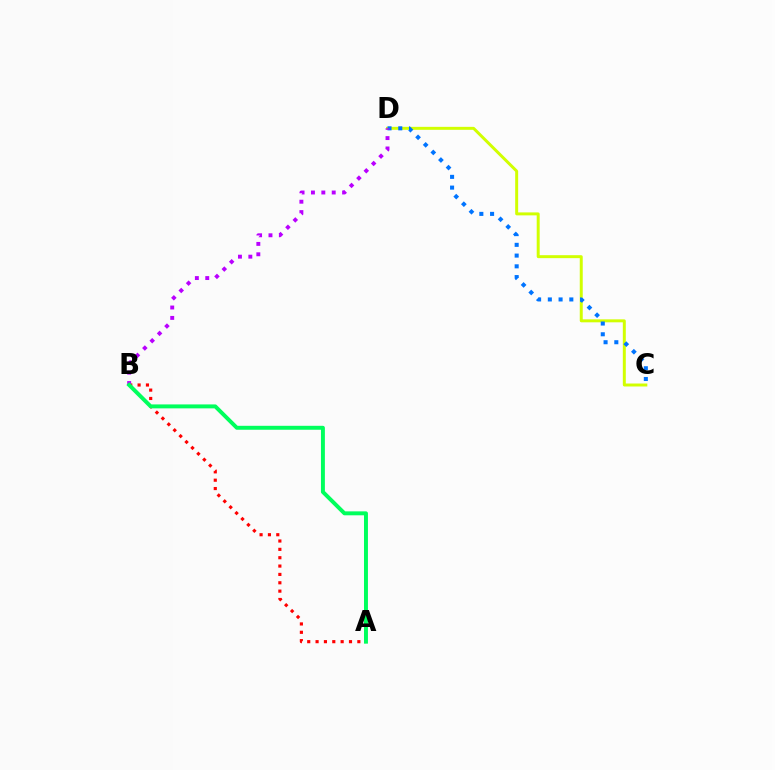{('C', 'D'): [{'color': '#d1ff00', 'line_style': 'solid', 'thickness': 2.14}, {'color': '#0074ff', 'line_style': 'dotted', 'thickness': 2.92}], ('A', 'B'): [{'color': '#ff0000', 'line_style': 'dotted', 'thickness': 2.27}, {'color': '#00ff5c', 'line_style': 'solid', 'thickness': 2.84}], ('B', 'D'): [{'color': '#b900ff', 'line_style': 'dotted', 'thickness': 2.82}]}